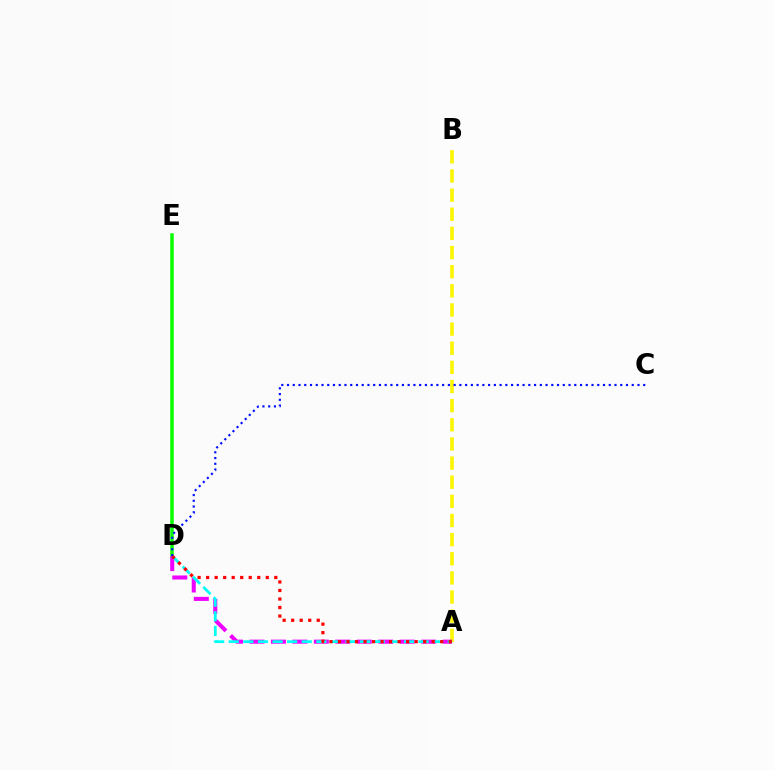{('D', 'E'): [{'color': '#08ff00', 'line_style': 'solid', 'thickness': 2.52}], ('A', 'B'): [{'color': '#fcf500', 'line_style': 'dashed', 'thickness': 2.6}], ('A', 'D'): [{'color': '#ee00ff', 'line_style': 'dashed', 'thickness': 2.92}, {'color': '#00fff6', 'line_style': 'dashed', 'thickness': 1.98}, {'color': '#ff0000', 'line_style': 'dotted', 'thickness': 2.32}], ('C', 'D'): [{'color': '#0010ff', 'line_style': 'dotted', 'thickness': 1.56}]}